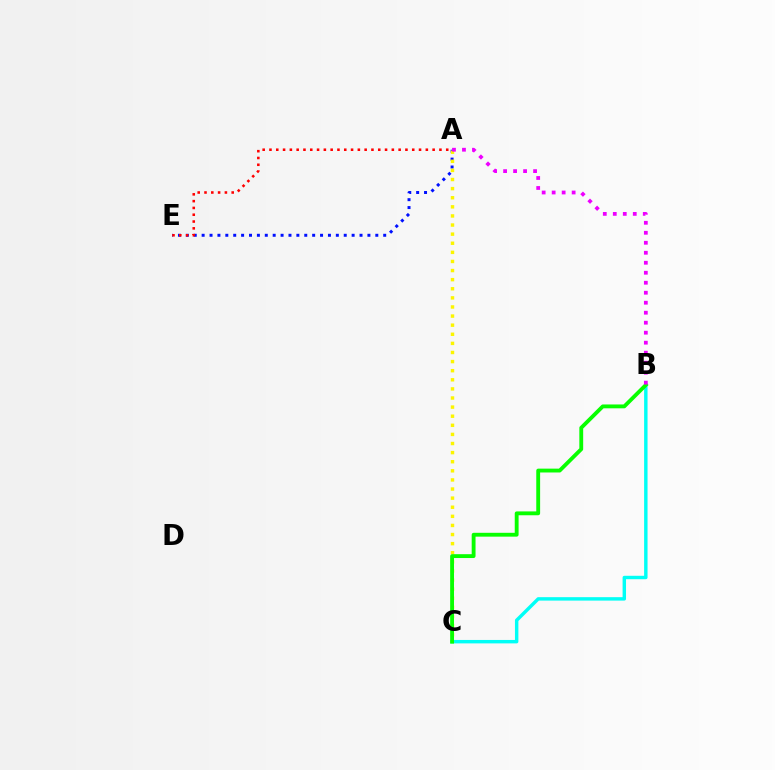{('B', 'C'): [{'color': '#00fff6', 'line_style': 'solid', 'thickness': 2.47}, {'color': '#08ff00', 'line_style': 'solid', 'thickness': 2.77}], ('A', 'E'): [{'color': '#0010ff', 'line_style': 'dotted', 'thickness': 2.14}, {'color': '#ff0000', 'line_style': 'dotted', 'thickness': 1.85}], ('A', 'C'): [{'color': '#fcf500', 'line_style': 'dotted', 'thickness': 2.47}], ('A', 'B'): [{'color': '#ee00ff', 'line_style': 'dotted', 'thickness': 2.71}]}